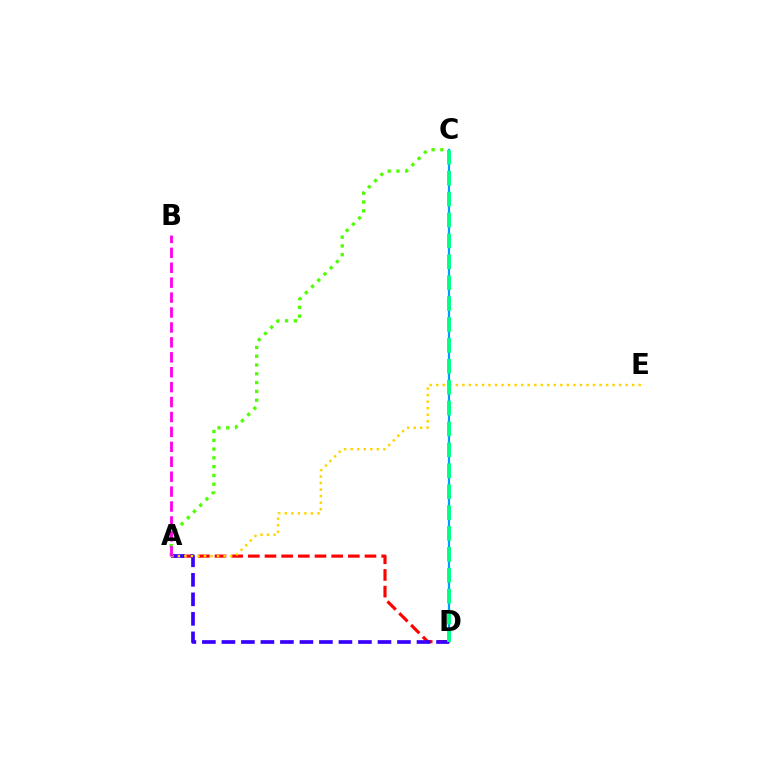{('C', 'D'): [{'color': '#009eff', 'line_style': 'solid', 'thickness': 1.6}, {'color': '#00ff86', 'line_style': 'dashed', 'thickness': 2.84}], ('A', 'D'): [{'color': '#ff0000', 'line_style': 'dashed', 'thickness': 2.26}, {'color': '#3700ff', 'line_style': 'dashed', 'thickness': 2.65}], ('A', 'E'): [{'color': '#ffd500', 'line_style': 'dotted', 'thickness': 1.77}], ('A', 'C'): [{'color': '#4fff00', 'line_style': 'dotted', 'thickness': 2.39}], ('A', 'B'): [{'color': '#ff00ed', 'line_style': 'dashed', 'thickness': 2.03}]}